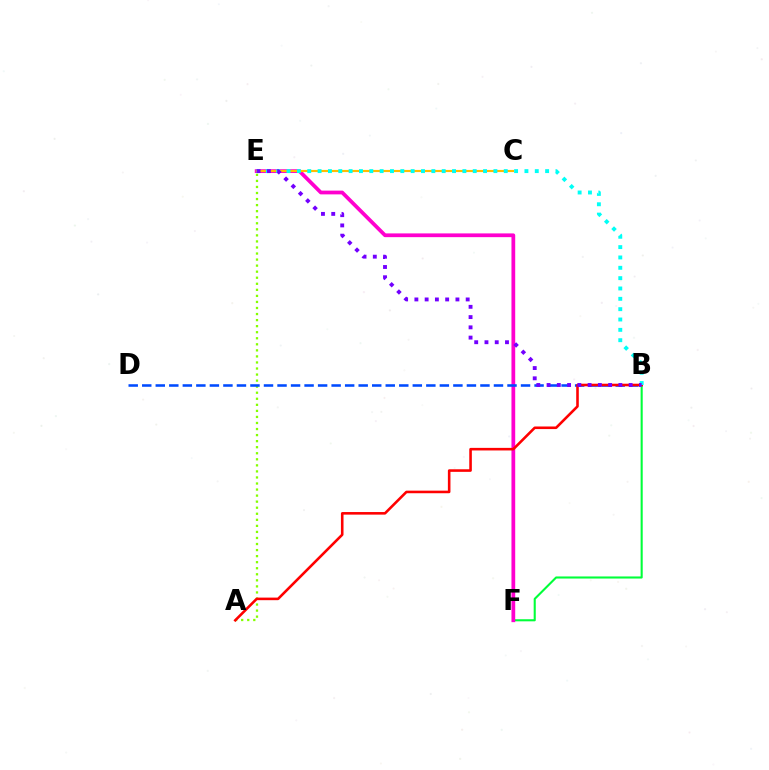{('A', 'E'): [{'color': '#84ff00', 'line_style': 'dotted', 'thickness': 1.64}], ('B', 'F'): [{'color': '#00ff39', 'line_style': 'solid', 'thickness': 1.51}], ('E', 'F'): [{'color': '#ff00cf', 'line_style': 'solid', 'thickness': 2.7}], ('C', 'E'): [{'color': '#ffbd00', 'line_style': 'solid', 'thickness': 1.54}], ('B', 'D'): [{'color': '#004bff', 'line_style': 'dashed', 'thickness': 1.84}], ('A', 'B'): [{'color': '#ff0000', 'line_style': 'solid', 'thickness': 1.86}], ('B', 'E'): [{'color': '#00fff6', 'line_style': 'dotted', 'thickness': 2.81}, {'color': '#7200ff', 'line_style': 'dotted', 'thickness': 2.79}]}